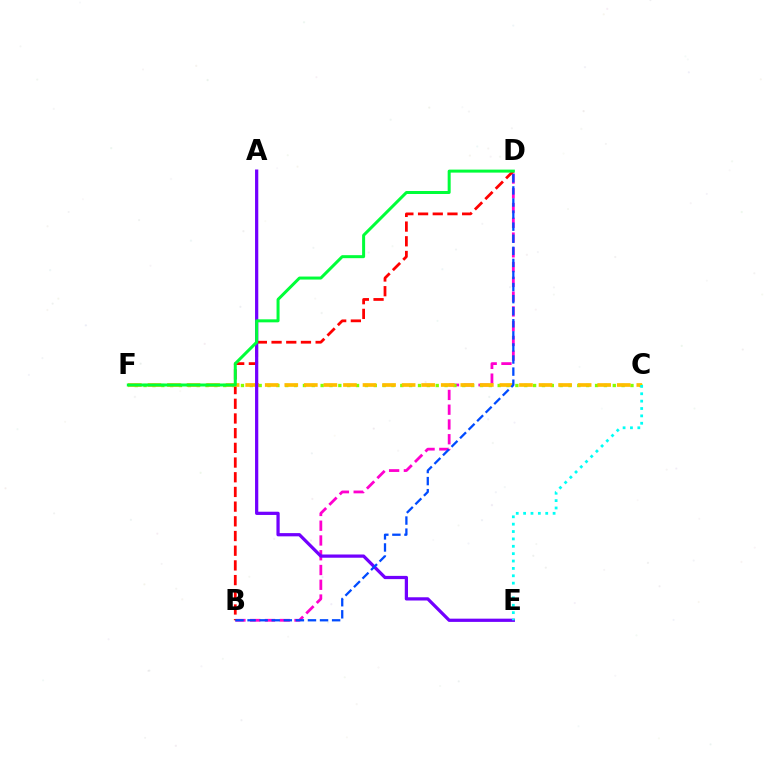{('B', 'D'): [{'color': '#ff00cf', 'line_style': 'dashed', 'thickness': 2.01}, {'color': '#ff0000', 'line_style': 'dashed', 'thickness': 2.0}, {'color': '#004bff', 'line_style': 'dashed', 'thickness': 1.64}], ('C', 'F'): [{'color': '#84ff00', 'line_style': 'dotted', 'thickness': 2.41}, {'color': '#ffbd00', 'line_style': 'dashed', 'thickness': 2.66}], ('A', 'E'): [{'color': '#7200ff', 'line_style': 'solid', 'thickness': 2.33}], ('D', 'F'): [{'color': '#00ff39', 'line_style': 'solid', 'thickness': 2.16}], ('C', 'E'): [{'color': '#00fff6', 'line_style': 'dotted', 'thickness': 2.0}]}